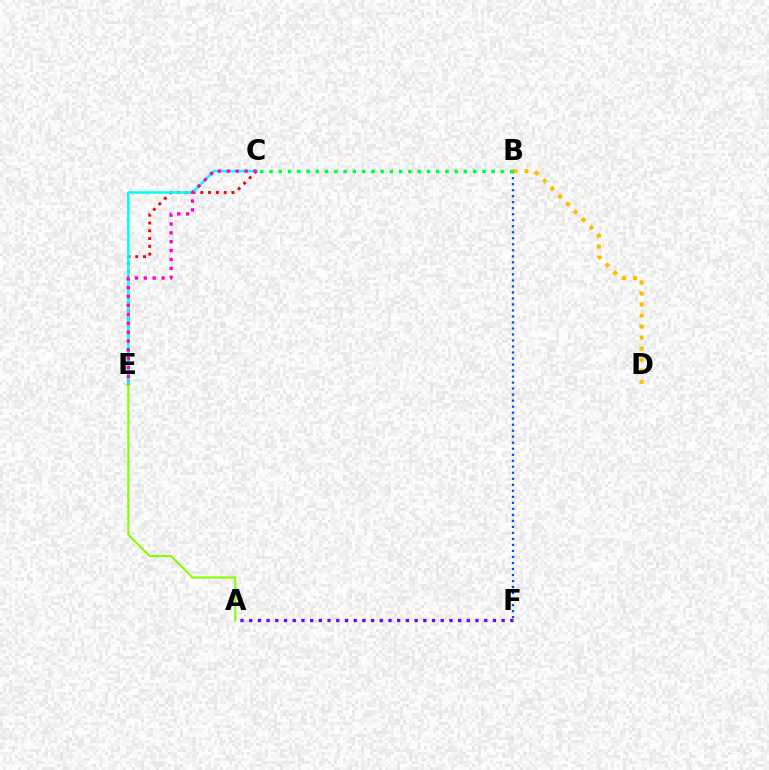{('A', 'F'): [{'color': '#7200ff', 'line_style': 'dotted', 'thickness': 2.37}], ('C', 'E'): [{'color': '#ff0000', 'line_style': 'dotted', 'thickness': 2.11}, {'color': '#00fff6', 'line_style': 'solid', 'thickness': 1.82}, {'color': '#ff00cf', 'line_style': 'dotted', 'thickness': 2.41}], ('B', 'F'): [{'color': '#004bff', 'line_style': 'dotted', 'thickness': 1.63}], ('B', 'D'): [{'color': '#ffbd00', 'line_style': 'dotted', 'thickness': 3.0}], ('B', 'C'): [{'color': '#00ff39', 'line_style': 'dotted', 'thickness': 2.51}], ('A', 'E'): [{'color': '#84ff00', 'line_style': 'solid', 'thickness': 1.51}]}